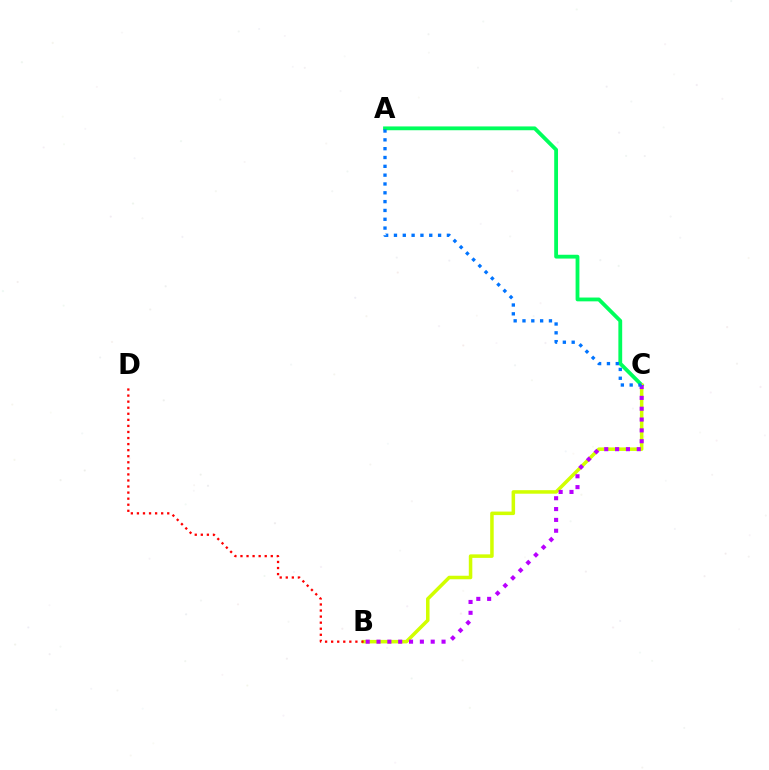{('A', 'C'): [{'color': '#00ff5c', 'line_style': 'solid', 'thickness': 2.74}, {'color': '#0074ff', 'line_style': 'dotted', 'thickness': 2.4}], ('B', 'C'): [{'color': '#d1ff00', 'line_style': 'solid', 'thickness': 2.53}, {'color': '#b900ff', 'line_style': 'dotted', 'thickness': 2.94}], ('B', 'D'): [{'color': '#ff0000', 'line_style': 'dotted', 'thickness': 1.65}]}